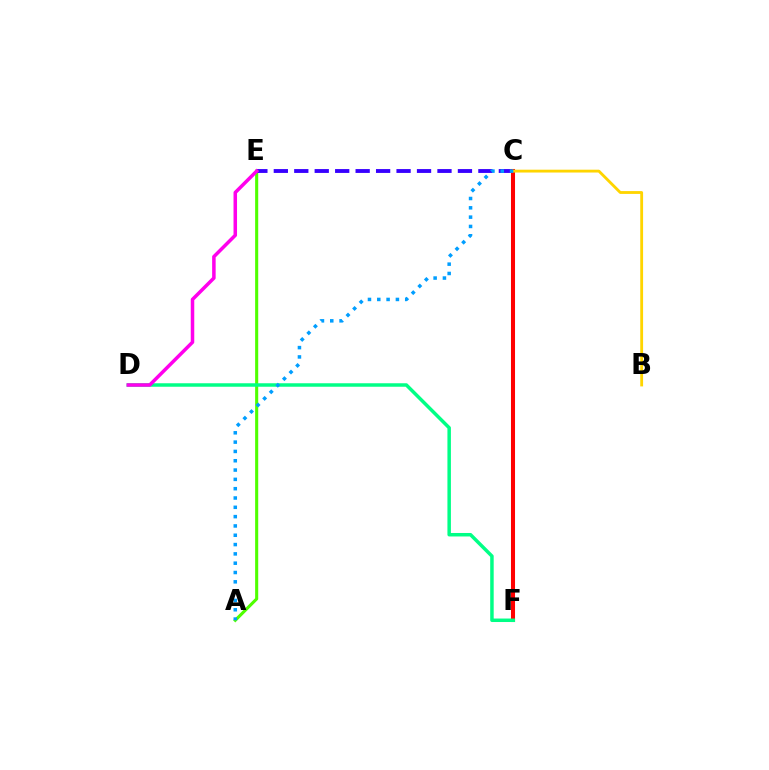{('A', 'E'): [{'color': '#4fff00', 'line_style': 'solid', 'thickness': 2.22}], ('C', 'E'): [{'color': '#3700ff', 'line_style': 'dashed', 'thickness': 2.78}], ('C', 'F'): [{'color': '#ff0000', 'line_style': 'solid', 'thickness': 2.92}], ('B', 'C'): [{'color': '#ffd500', 'line_style': 'solid', 'thickness': 2.04}], ('D', 'F'): [{'color': '#00ff86', 'line_style': 'solid', 'thickness': 2.51}], ('A', 'C'): [{'color': '#009eff', 'line_style': 'dotted', 'thickness': 2.53}], ('D', 'E'): [{'color': '#ff00ed', 'line_style': 'solid', 'thickness': 2.53}]}